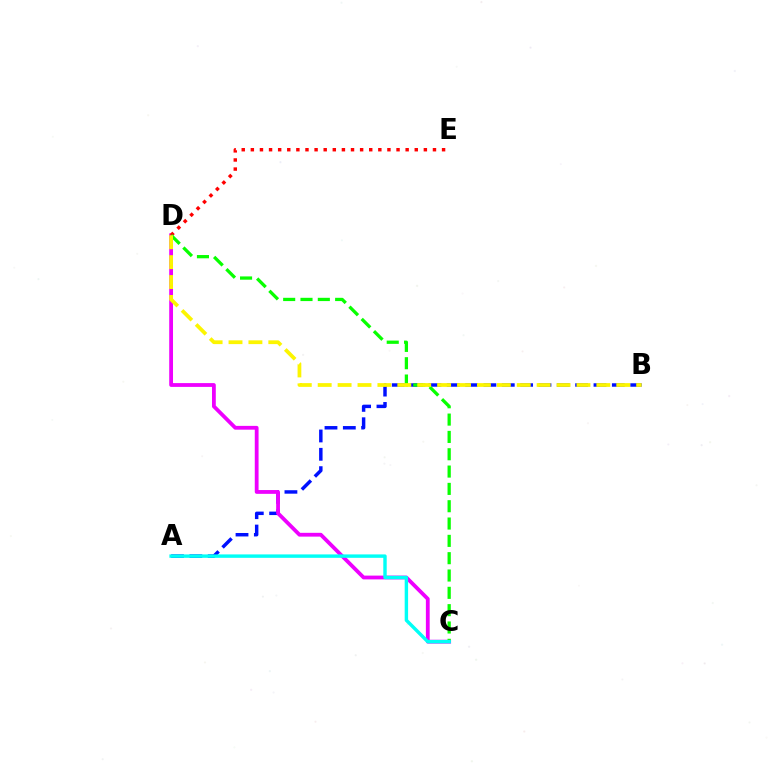{('A', 'B'): [{'color': '#0010ff', 'line_style': 'dashed', 'thickness': 2.49}], ('C', 'D'): [{'color': '#ee00ff', 'line_style': 'solid', 'thickness': 2.73}, {'color': '#08ff00', 'line_style': 'dashed', 'thickness': 2.35}], ('D', 'E'): [{'color': '#ff0000', 'line_style': 'dotted', 'thickness': 2.47}], ('A', 'C'): [{'color': '#00fff6', 'line_style': 'solid', 'thickness': 2.46}], ('B', 'D'): [{'color': '#fcf500', 'line_style': 'dashed', 'thickness': 2.7}]}